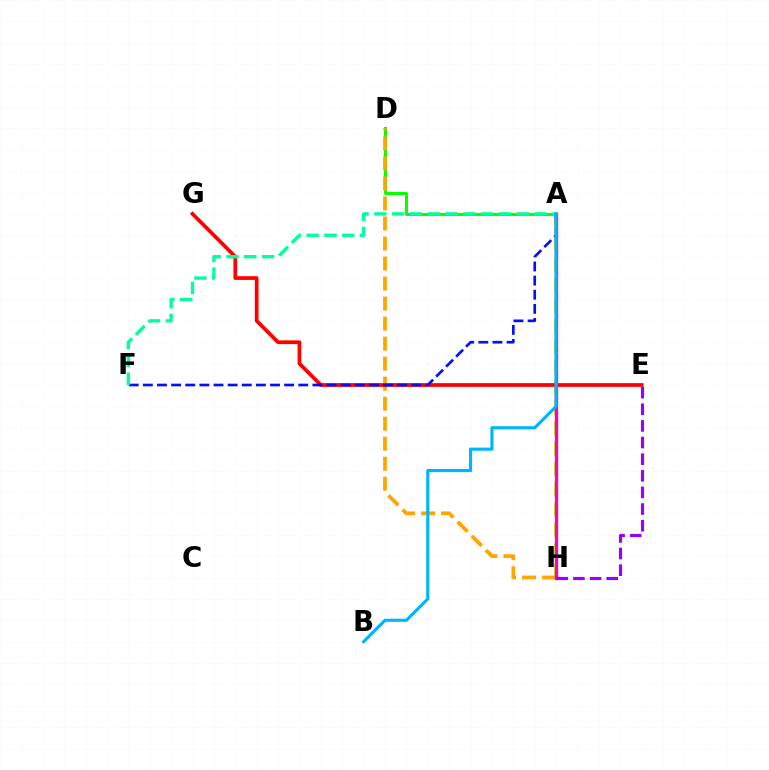{('A', 'H'): [{'color': '#b3ff00', 'line_style': 'dashed', 'thickness': 2.77}, {'color': '#ff00bd', 'line_style': 'solid', 'thickness': 2.42}], ('A', 'D'): [{'color': '#08ff00', 'line_style': 'solid', 'thickness': 2.16}], ('D', 'H'): [{'color': '#ffa500', 'line_style': 'dashed', 'thickness': 2.72}], ('E', 'G'): [{'color': '#ff0000', 'line_style': 'solid', 'thickness': 2.69}], ('A', 'F'): [{'color': '#0010ff', 'line_style': 'dashed', 'thickness': 1.92}, {'color': '#00ff9d', 'line_style': 'dashed', 'thickness': 2.42}], ('A', 'B'): [{'color': '#00b5ff', 'line_style': 'solid', 'thickness': 2.26}], ('E', 'H'): [{'color': '#9b00ff', 'line_style': 'dashed', 'thickness': 2.26}]}